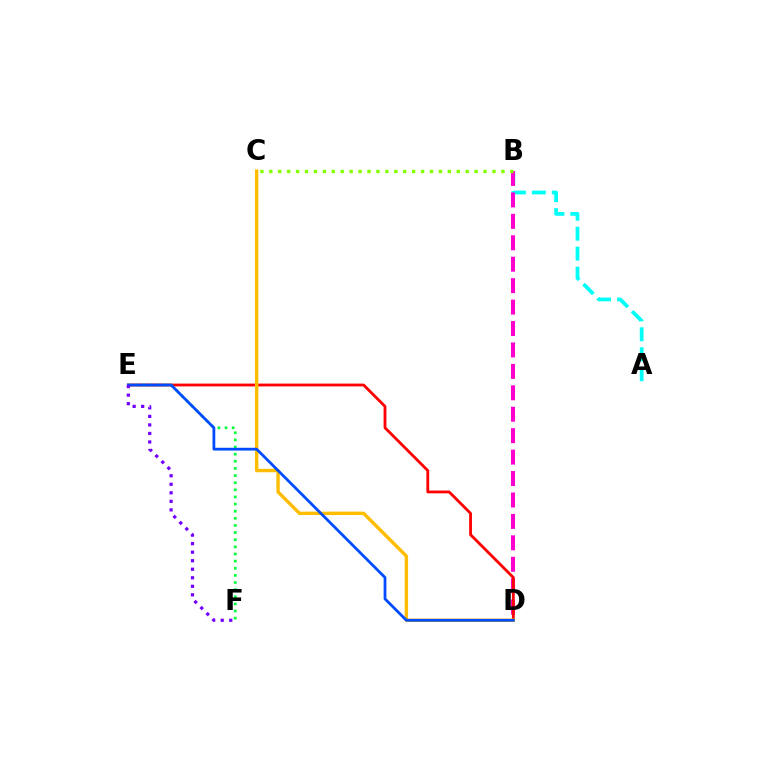{('A', 'B'): [{'color': '#00fff6', 'line_style': 'dashed', 'thickness': 2.71}], ('B', 'D'): [{'color': '#ff00cf', 'line_style': 'dashed', 'thickness': 2.91}], ('D', 'E'): [{'color': '#ff0000', 'line_style': 'solid', 'thickness': 2.02}, {'color': '#004bff', 'line_style': 'solid', 'thickness': 2.0}], ('E', 'F'): [{'color': '#00ff39', 'line_style': 'dotted', 'thickness': 1.94}, {'color': '#7200ff', 'line_style': 'dotted', 'thickness': 2.32}], ('C', 'D'): [{'color': '#ffbd00', 'line_style': 'solid', 'thickness': 2.45}], ('B', 'C'): [{'color': '#84ff00', 'line_style': 'dotted', 'thickness': 2.43}]}